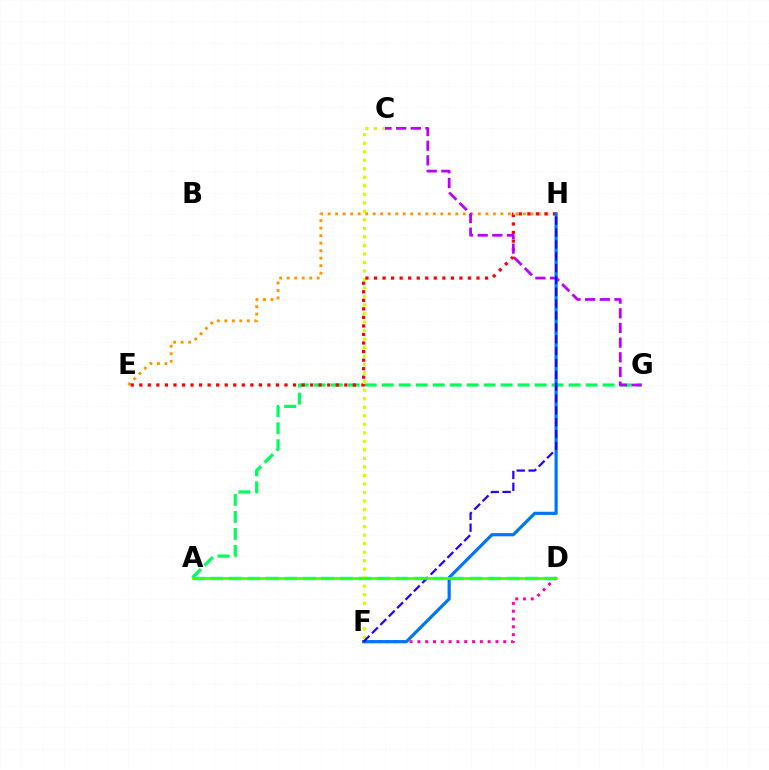{('A', 'D'): [{'color': '#00fff6', 'line_style': 'dashed', 'thickness': 2.51}, {'color': '#3dff00', 'line_style': 'solid', 'thickness': 1.92}], ('A', 'G'): [{'color': '#00ff5c', 'line_style': 'dashed', 'thickness': 2.31}], ('C', 'F'): [{'color': '#d1ff00', 'line_style': 'dotted', 'thickness': 2.31}], ('E', 'H'): [{'color': '#ff9400', 'line_style': 'dotted', 'thickness': 2.04}, {'color': '#ff0000', 'line_style': 'dotted', 'thickness': 2.32}], ('C', 'G'): [{'color': '#b900ff', 'line_style': 'dashed', 'thickness': 1.99}], ('D', 'F'): [{'color': '#ff00ac', 'line_style': 'dotted', 'thickness': 2.12}], ('F', 'H'): [{'color': '#0074ff', 'line_style': 'solid', 'thickness': 2.29}, {'color': '#2500ff', 'line_style': 'dashed', 'thickness': 1.61}]}